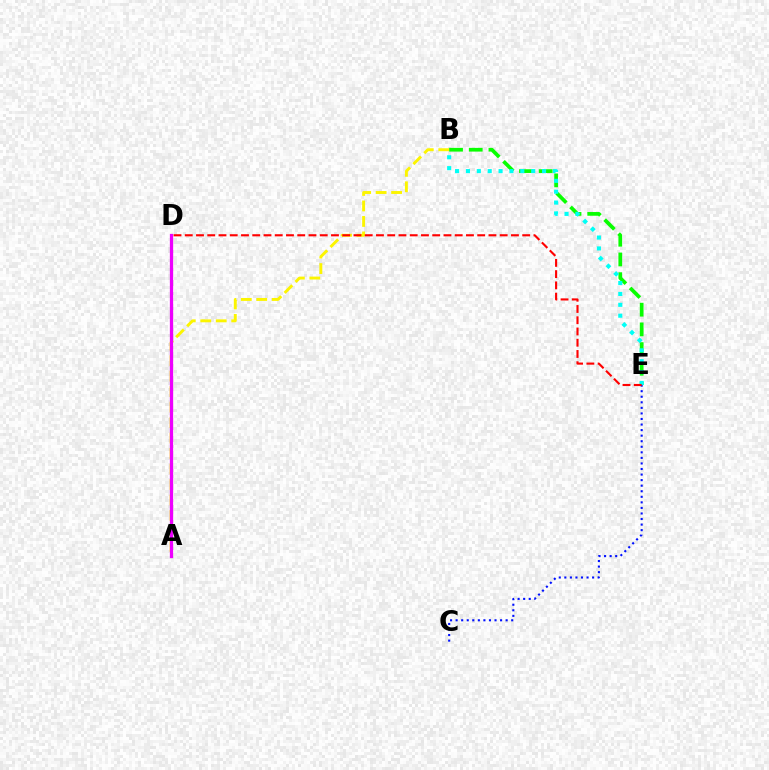{('A', 'B'): [{'color': '#fcf500', 'line_style': 'dashed', 'thickness': 2.1}], ('A', 'D'): [{'color': '#ee00ff', 'line_style': 'solid', 'thickness': 2.35}], ('B', 'E'): [{'color': '#08ff00', 'line_style': 'dashed', 'thickness': 2.68}, {'color': '#00fff6', 'line_style': 'dotted', 'thickness': 2.95}], ('C', 'E'): [{'color': '#0010ff', 'line_style': 'dotted', 'thickness': 1.51}], ('D', 'E'): [{'color': '#ff0000', 'line_style': 'dashed', 'thickness': 1.53}]}